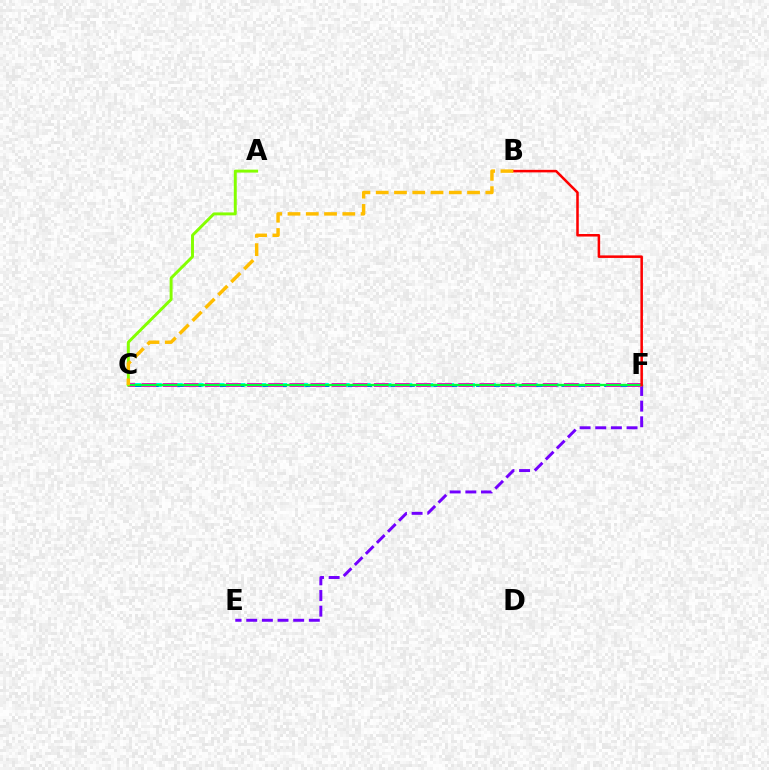{('C', 'F'): [{'color': '#00fff6', 'line_style': 'dashed', 'thickness': 2.84}, {'color': '#004bff', 'line_style': 'dashed', 'thickness': 1.93}, {'color': '#ff00cf', 'line_style': 'dashed', 'thickness': 2.87}, {'color': '#00ff39', 'line_style': 'solid', 'thickness': 1.65}], ('E', 'F'): [{'color': '#7200ff', 'line_style': 'dashed', 'thickness': 2.13}], ('B', 'F'): [{'color': '#ff0000', 'line_style': 'solid', 'thickness': 1.83}], ('A', 'C'): [{'color': '#84ff00', 'line_style': 'solid', 'thickness': 2.11}], ('B', 'C'): [{'color': '#ffbd00', 'line_style': 'dashed', 'thickness': 2.48}]}